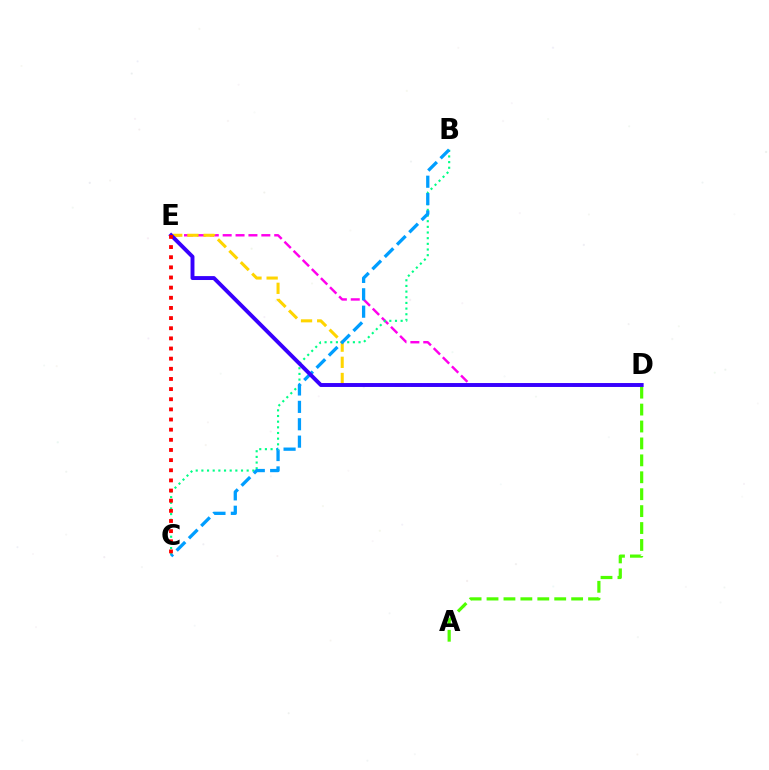{('A', 'D'): [{'color': '#4fff00', 'line_style': 'dashed', 'thickness': 2.3}], ('D', 'E'): [{'color': '#ff00ed', 'line_style': 'dashed', 'thickness': 1.75}, {'color': '#ffd500', 'line_style': 'dashed', 'thickness': 2.2}, {'color': '#3700ff', 'line_style': 'solid', 'thickness': 2.82}], ('B', 'C'): [{'color': '#00ff86', 'line_style': 'dotted', 'thickness': 1.54}, {'color': '#009eff', 'line_style': 'dashed', 'thickness': 2.36}], ('C', 'E'): [{'color': '#ff0000', 'line_style': 'dotted', 'thickness': 2.76}]}